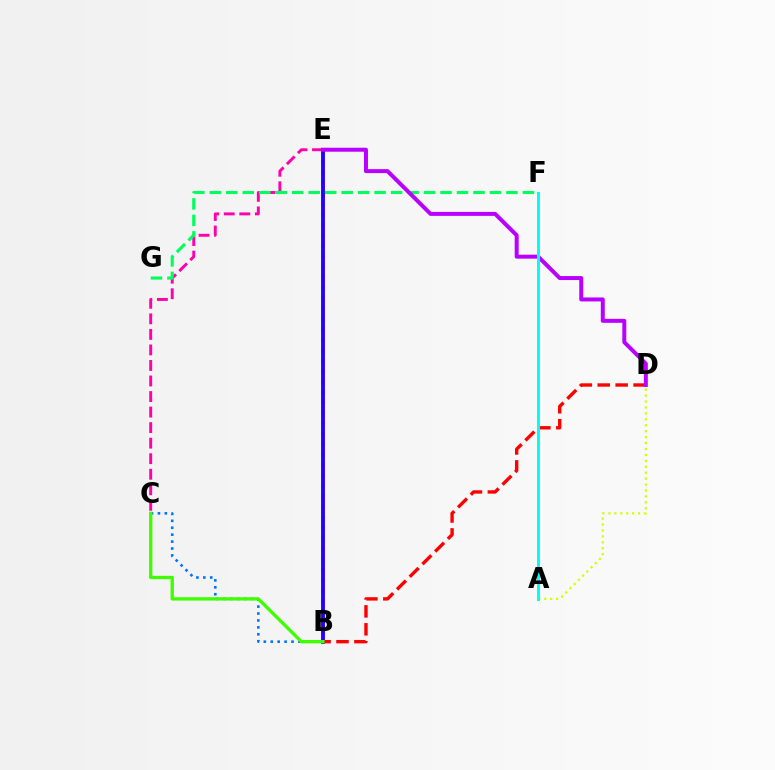{('B', 'E'): [{'color': '#ff9400', 'line_style': 'dotted', 'thickness': 2.84}, {'color': '#2500ff', 'line_style': 'solid', 'thickness': 2.78}], ('C', 'E'): [{'color': '#ff00ac', 'line_style': 'dashed', 'thickness': 2.11}], ('B', 'C'): [{'color': '#0074ff', 'line_style': 'dotted', 'thickness': 1.88}, {'color': '#3dff00', 'line_style': 'solid', 'thickness': 2.39}], ('A', 'D'): [{'color': '#d1ff00', 'line_style': 'dotted', 'thickness': 1.61}], ('B', 'D'): [{'color': '#ff0000', 'line_style': 'dashed', 'thickness': 2.43}], ('F', 'G'): [{'color': '#00ff5c', 'line_style': 'dashed', 'thickness': 2.24}], ('D', 'E'): [{'color': '#b900ff', 'line_style': 'solid', 'thickness': 2.86}], ('A', 'F'): [{'color': '#00fff6', 'line_style': 'solid', 'thickness': 2.15}]}